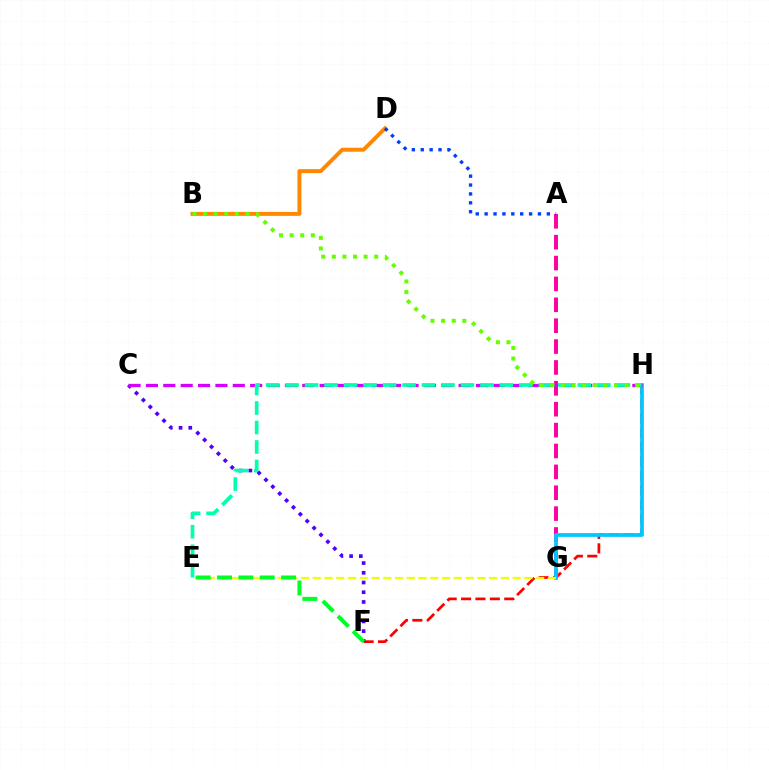{('F', 'H'): [{'color': '#ff0000', 'line_style': 'dashed', 'thickness': 1.96}], ('C', 'F'): [{'color': '#4f00ff', 'line_style': 'dotted', 'thickness': 2.64}], ('A', 'G'): [{'color': '#ff00a0', 'line_style': 'dashed', 'thickness': 2.84}], ('G', 'H'): [{'color': '#00c7ff', 'line_style': 'solid', 'thickness': 2.68}], ('C', 'H'): [{'color': '#d600ff', 'line_style': 'dashed', 'thickness': 2.36}], ('B', 'D'): [{'color': '#ff8800', 'line_style': 'solid', 'thickness': 2.85}], ('E', 'G'): [{'color': '#eeff00', 'line_style': 'dashed', 'thickness': 1.6}], ('E', 'H'): [{'color': '#00ffaf', 'line_style': 'dashed', 'thickness': 2.65}], ('E', 'F'): [{'color': '#00ff27', 'line_style': 'dashed', 'thickness': 2.9}], ('B', 'H'): [{'color': '#66ff00', 'line_style': 'dotted', 'thickness': 2.88}], ('A', 'D'): [{'color': '#003fff', 'line_style': 'dotted', 'thickness': 2.41}]}